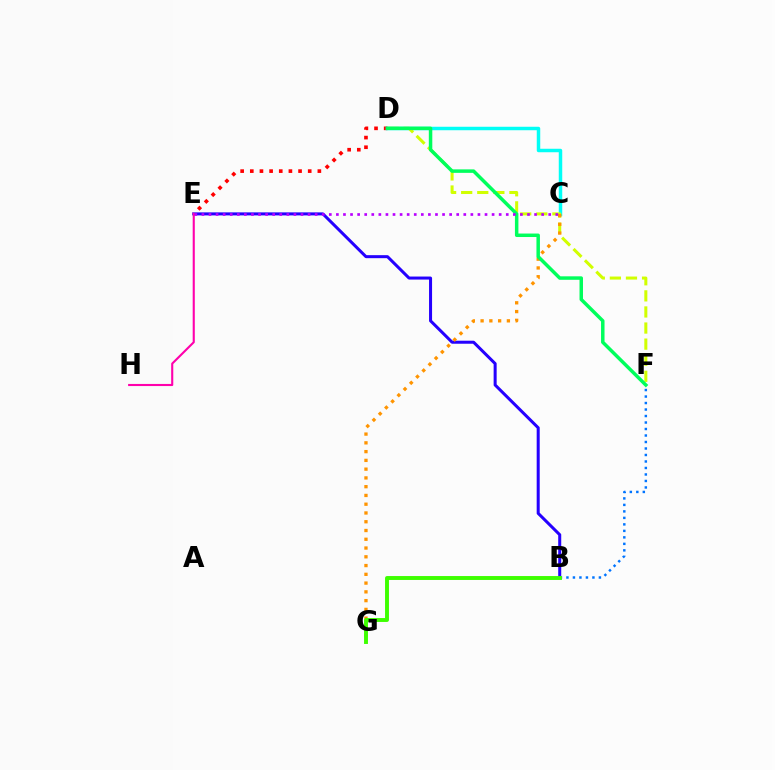{('B', 'E'): [{'color': '#2500ff', 'line_style': 'solid', 'thickness': 2.18}], ('D', 'E'): [{'color': '#ff0000', 'line_style': 'dotted', 'thickness': 2.62}], ('C', 'D'): [{'color': '#00fff6', 'line_style': 'solid', 'thickness': 2.49}], ('E', 'H'): [{'color': '#ff00ac', 'line_style': 'solid', 'thickness': 1.52}], ('D', 'F'): [{'color': '#d1ff00', 'line_style': 'dashed', 'thickness': 2.19}, {'color': '#00ff5c', 'line_style': 'solid', 'thickness': 2.51}], ('C', 'G'): [{'color': '#ff9400', 'line_style': 'dotted', 'thickness': 2.38}], ('C', 'E'): [{'color': '#b900ff', 'line_style': 'dotted', 'thickness': 1.92}], ('B', 'F'): [{'color': '#0074ff', 'line_style': 'dotted', 'thickness': 1.76}], ('B', 'G'): [{'color': '#3dff00', 'line_style': 'solid', 'thickness': 2.81}]}